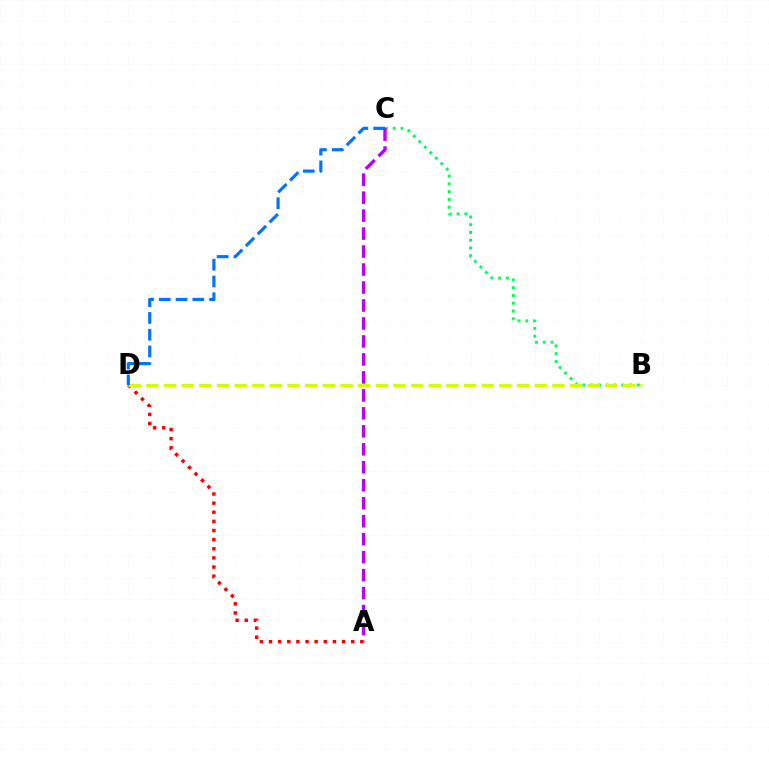{('B', 'C'): [{'color': '#00ff5c', 'line_style': 'dotted', 'thickness': 2.11}], ('A', 'D'): [{'color': '#ff0000', 'line_style': 'dotted', 'thickness': 2.48}], ('B', 'D'): [{'color': '#d1ff00', 'line_style': 'dashed', 'thickness': 2.4}], ('C', 'D'): [{'color': '#0074ff', 'line_style': 'dashed', 'thickness': 2.28}], ('A', 'C'): [{'color': '#b900ff', 'line_style': 'dashed', 'thickness': 2.44}]}